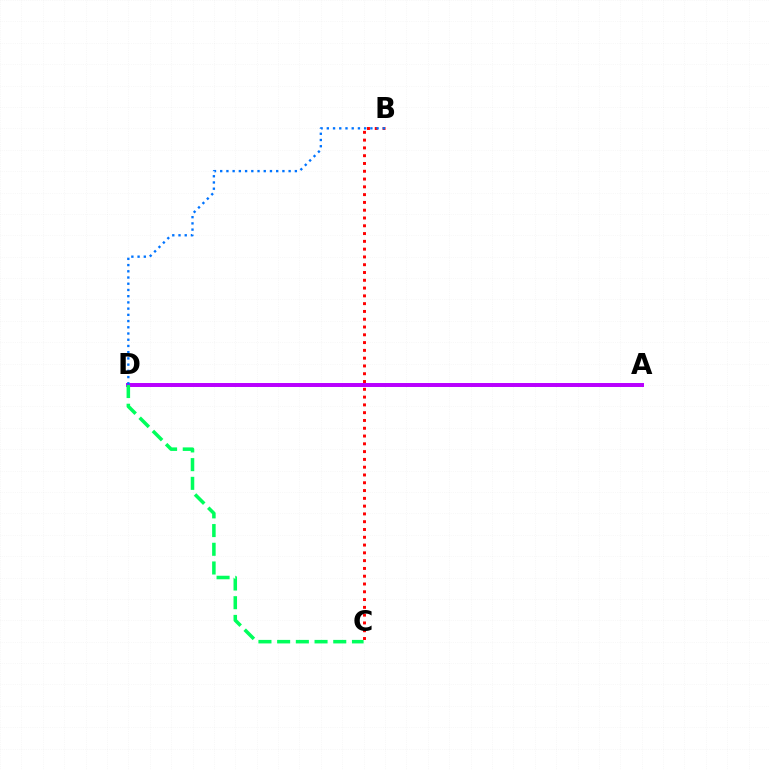{('A', 'D'): [{'color': '#d1ff00', 'line_style': 'dotted', 'thickness': 2.03}, {'color': '#b900ff', 'line_style': 'solid', 'thickness': 2.86}], ('B', 'C'): [{'color': '#ff0000', 'line_style': 'dotted', 'thickness': 2.12}], ('C', 'D'): [{'color': '#00ff5c', 'line_style': 'dashed', 'thickness': 2.54}], ('B', 'D'): [{'color': '#0074ff', 'line_style': 'dotted', 'thickness': 1.69}]}